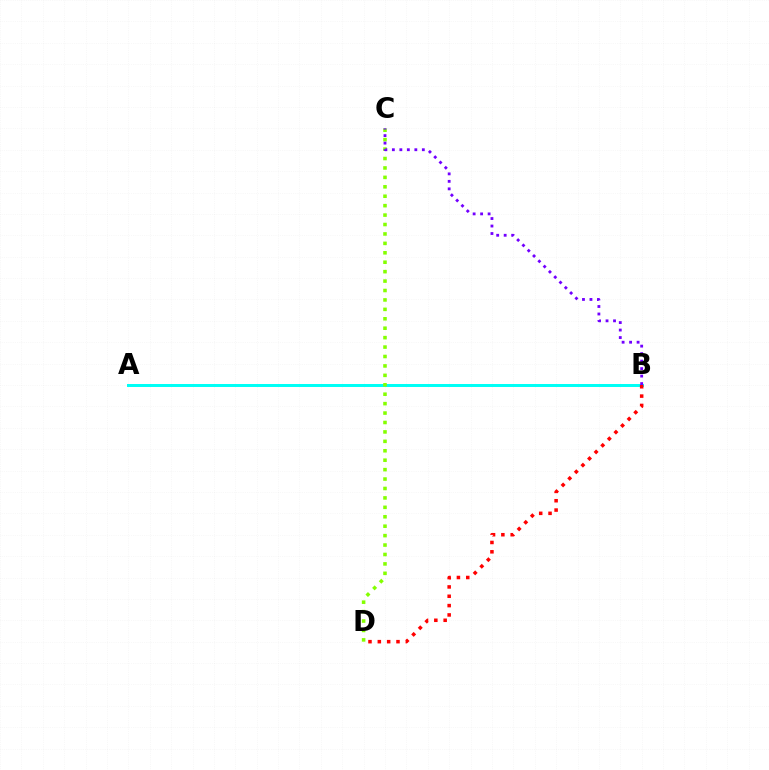{('A', 'B'): [{'color': '#00fff6', 'line_style': 'solid', 'thickness': 2.15}], ('B', 'D'): [{'color': '#ff0000', 'line_style': 'dotted', 'thickness': 2.54}], ('C', 'D'): [{'color': '#84ff00', 'line_style': 'dotted', 'thickness': 2.56}], ('B', 'C'): [{'color': '#7200ff', 'line_style': 'dotted', 'thickness': 2.04}]}